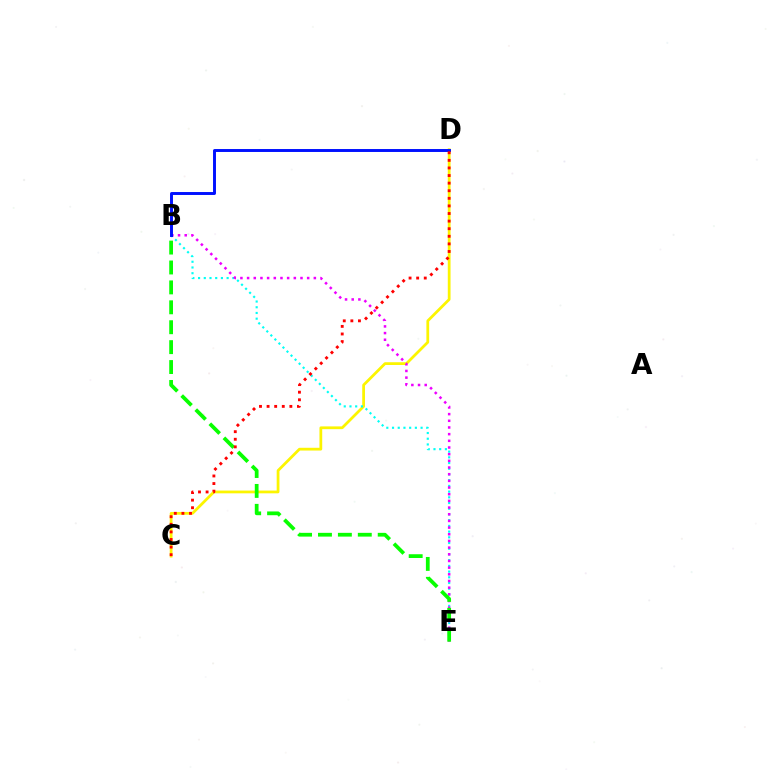{('C', 'D'): [{'color': '#fcf500', 'line_style': 'solid', 'thickness': 1.99}, {'color': '#ff0000', 'line_style': 'dotted', 'thickness': 2.06}], ('B', 'E'): [{'color': '#00fff6', 'line_style': 'dotted', 'thickness': 1.55}, {'color': '#ee00ff', 'line_style': 'dotted', 'thickness': 1.81}, {'color': '#08ff00', 'line_style': 'dashed', 'thickness': 2.71}], ('B', 'D'): [{'color': '#0010ff', 'line_style': 'solid', 'thickness': 2.12}]}